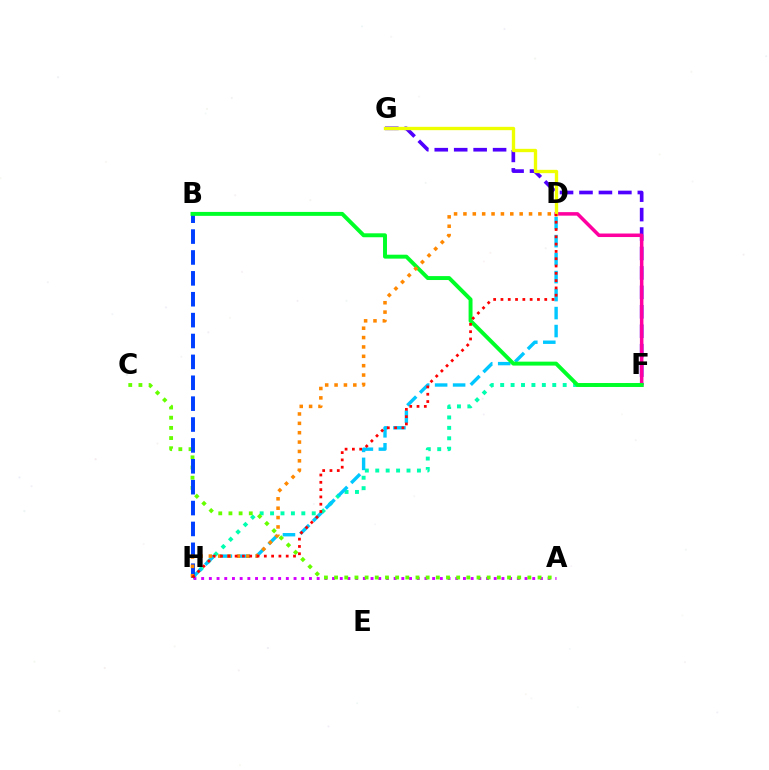{('F', 'G'): [{'color': '#4f00ff', 'line_style': 'dashed', 'thickness': 2.64}], ('F', 'H'): [{'color': '#00ffaf', 'line_style': 'dotted', 'thickness': 2.83}], ('D', 'H'): [{'color': '#00c7ff', 'line_style': 'dashed', 'thickness': 2.44}, {'color': '#ff8800', 'line_style': 'dotted', 'thickness': 2.55}, {'color': '#ff0000', 'line_style': 'dotted', 'thickness': 1.98}], ('A', 'H'): [{'color': '#d600ff', 'line_style': 'dotted', 'thickness': 2.09}], ('A', 'C'): [{'color': '#66ff00', 'line_style': 'dotted', 'thickness': 2.76}], ('D', 'F'): [{'color': '#ff00a0', 'line_style': 'solid', 'thickness': 2.54}], ('D', 'G'): [{'color': '#eeff00', 'line_style': 'solid', 'thickness': 2.4}], ('B', 'H'): [{'color': '#003fff', 'line_style': 'dashed', 'thickness': 2.84}], ('B', 'F'): [{'color': '#00ff27', 'line_style': 'solid', 'thickness': 2.83}]}